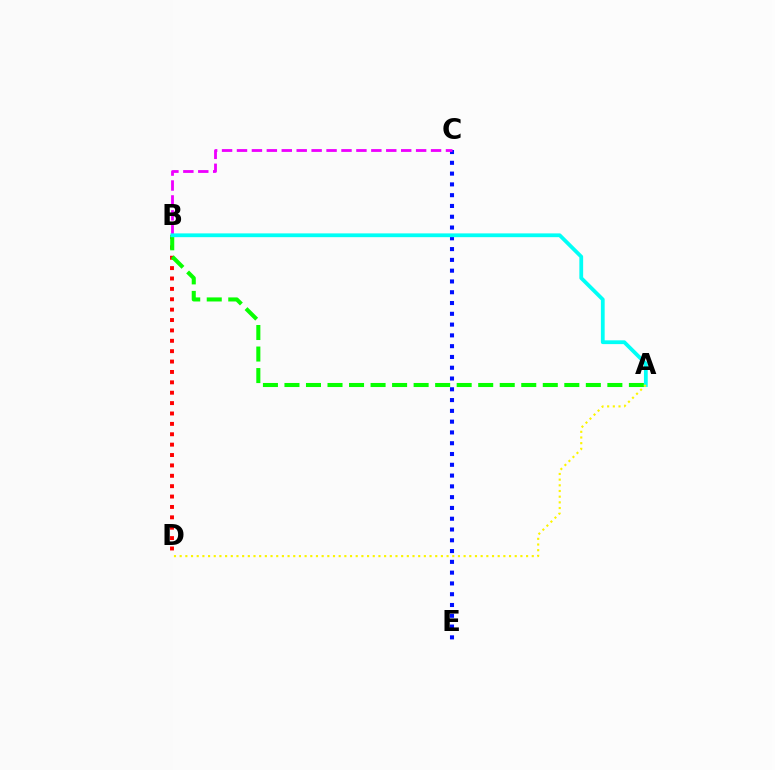{('C', 'E'): [{'color': '#0010ff', 'line_style': 'dotted', 'thickness': 2.93}], ('B', 'D'): [{'color': '#ff0000', 'line_style': 'dotted', 'thickness': 2.82}], ('A', 'B'): [{'color': '#08ff00', 'line_style': 'dashed', 'thickness': 2.92}, {'color': '#00fff6', 'line_style': 'solid', 'thickness': 2.72}], ('B', 'C'): [{'color': '#ee00ff', 'line_style': 'dashed', 'thickness': 2.03}], ('A', 'D'): [{'color': '#fcf500', 'line_style': 'dotted', 'thickness': 1.54}]}